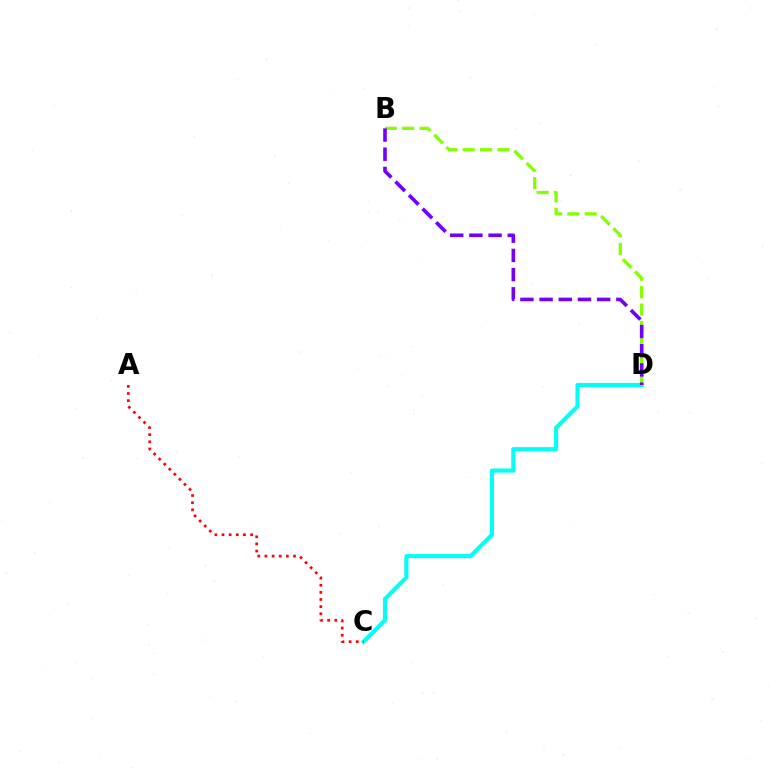{('C', 'D'): [{'color': '#00fff6', 'line_style': 'solid', 'thickness': 2.96}], ('A', 'C'): [{'color': '#ff0000', 'line_style': 'dotted', 'thickness': 1.94}], ('B', 'D'): [{'color': '#84ff00', 'line_style': 'dashed', 'thickness': 2.36}, {'color': '#7200ff', 'line_style': 'dashed', 'thickness': 2.61}]}